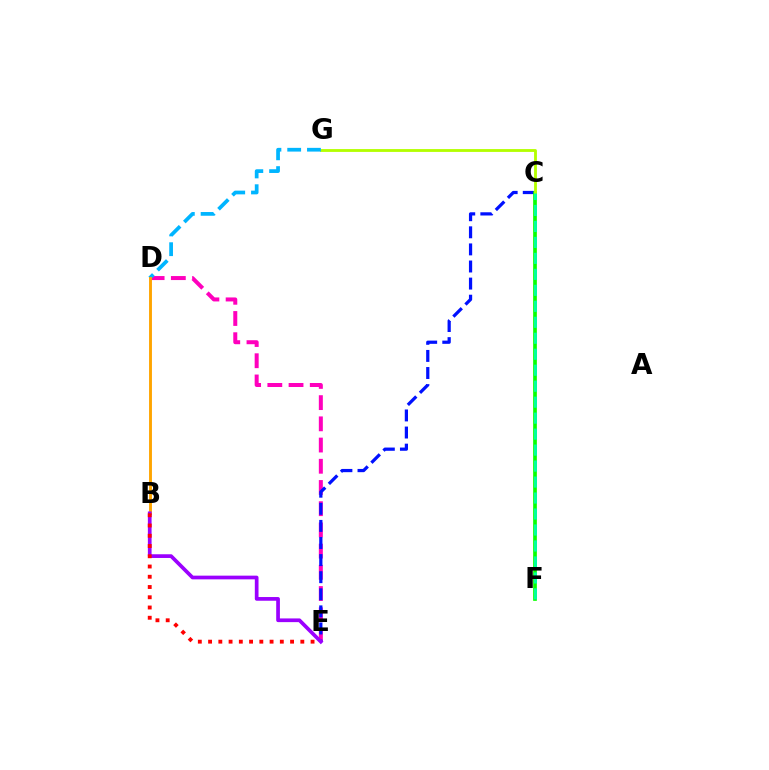{('D', 'E'): [{'color': '#ff00bd', 'line_style': 'dashed', 'thickness': 2.88}], ('C', 'E'): [{'color': '#0010ff', 'line_style': 'dashed', 'thickness': 2.32}], ('C', 'F'): [{'color': '#08ff00', 'line_style': 'solid', 'thickness': 2.65}, {'color': '#00ff9d', 'line_style': 'dashed', 'thickness': 2.17}], ('C', 'G'): [{'color': '#b3ff00', 'line_style': 'solid', 'thickness': 2.04}], ('D', 'G'): [{'color': '#00b5ff', 'line_style': 'dashed', 'thickness': 2.68}], ('B', 'D'): [{'color': '#ffa500', 'line_style': 'solid', 'thickness': 2.08}], ('B', 'E'): [{'color': '#9b00ff', 'line_style': 'solid', 'thickness': 2.67}, {'color': '#ff0000', 'line_style': 'dotted', 'thickness': 2.78}]}